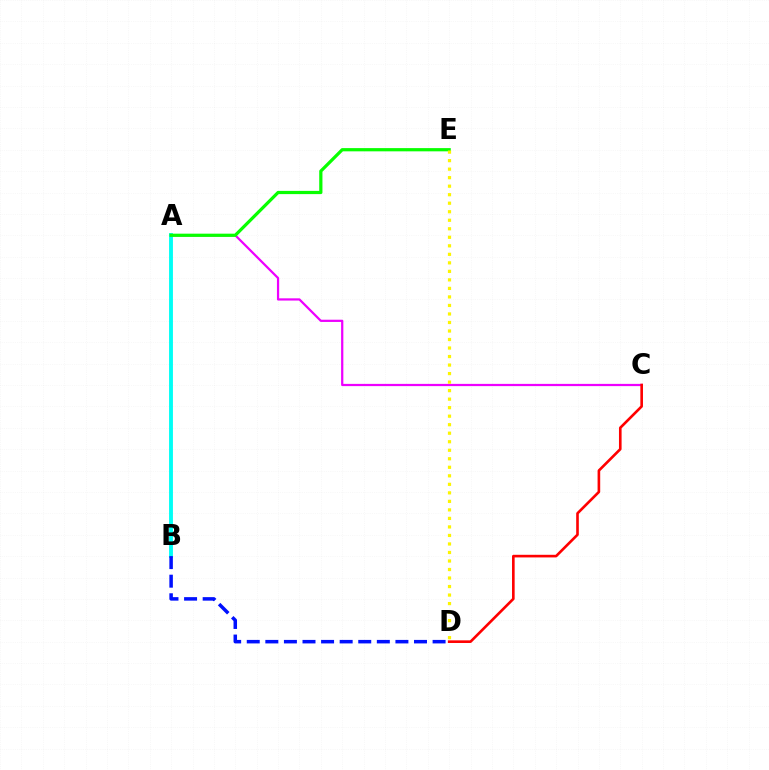{('A', 'C'): [{'color': '#ee00ff', 'line_style': 'solid', 'thickness': 1.61}], ('A', 'B'): [{'color': '#00fff6', 'line_style': 'solid', 'thickness': 2.78}], ('C', 'D'): [{'color': '#ff0000', 'line_style': 'solid', 'thickness': 1.89}], ('A', 'E'): [{'color': '#08ff00', 'line_style': 'solid', 'thickness': 2.32}], ('B', 'D'): [{'color': '#0010ff', 'line_style': 'dashed', 'thickness': 2.52}], ('D', 'E'): [{'color': '#fcf500', 'line_style': 'dotted', 'thickness': 2.31}]}